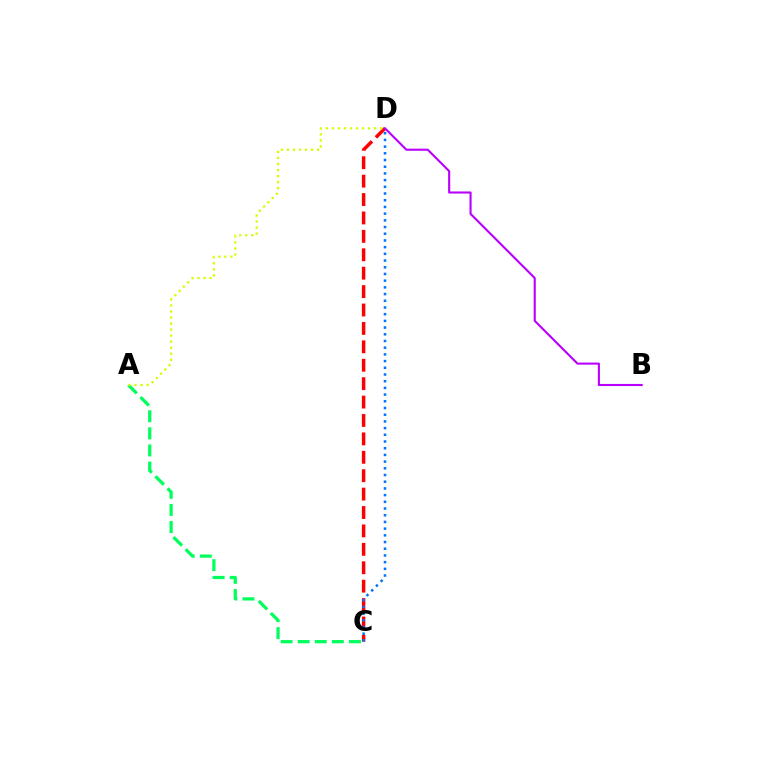{('A', 'C'): [{'color': '#00ff5c', 'line_style': 'dashed', 'thickness': 2.32}], ('C', 'D'): [{'color': '#ff0000', 'line_style': 'dashed', 'thickness': 2.5}, {'color': '#0074ff', 'line_style': 'dotted', 'thickness': 1.82}], ('A', 'D'): [{'color': '#d1ff00', 'line_style': 'dotted', 'thickness': 1.64}], ('B', 'D'): [{'color': '#b900ff', 'line_style': 'solid', 'thickness': 1.52}]}